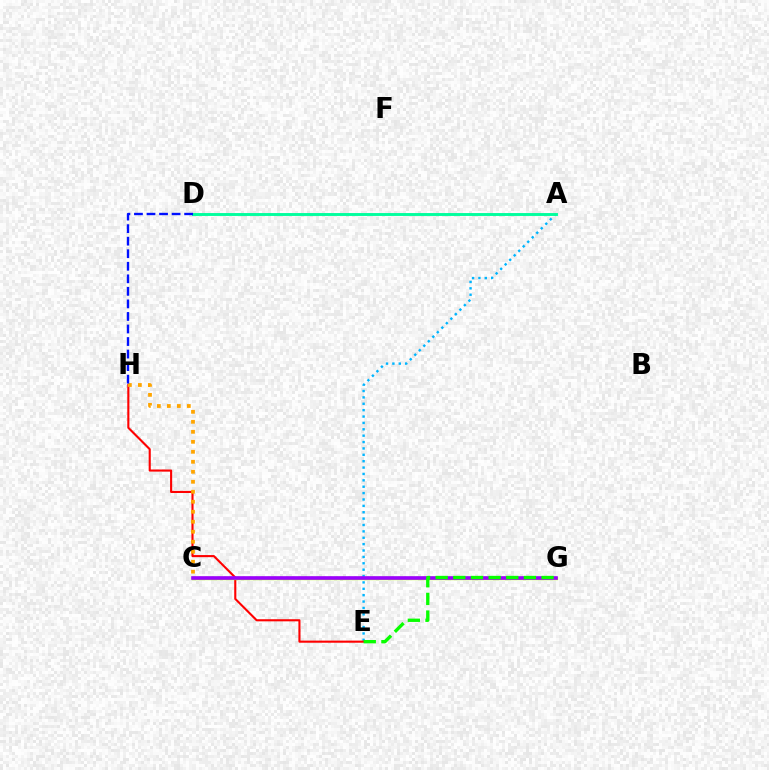{('C', 'G'): [{'color': '#ff00bd', 'line_style': 'dotted', 'thickness': 1.69}, {'color': '#b3ff00', 'line_style': 'solid', 'thickness': 2.4}, {'color': '#9b00ff', 'line_style': 'solid', 'thickness': 2.6}], ('A', 'E'): [{'color': '#00b5ff', 'line_style': 'dotted', 'thickness': 1.73}], ('E', 'H'): [{'color': '#ff0000', 'line_style': 'solid', 'thickness': 1.52}], ('C', 'H'): [{'color': '#ffa500', 'line_style': 'dotted', 'thickness': 2.72}], ('E', 'G'): [{'color': '#08ff00', 'line_style': 'dashed', 'thickness': 2.4}], ('A', 'D'): [{'color': '#00ff9d', 'line_style': 'solid', 'thickness': 2.09}], ('D', 'H'): [{'color': '#0010ff', 'line_style': 'dashed', 'thickness': 1.7}]}